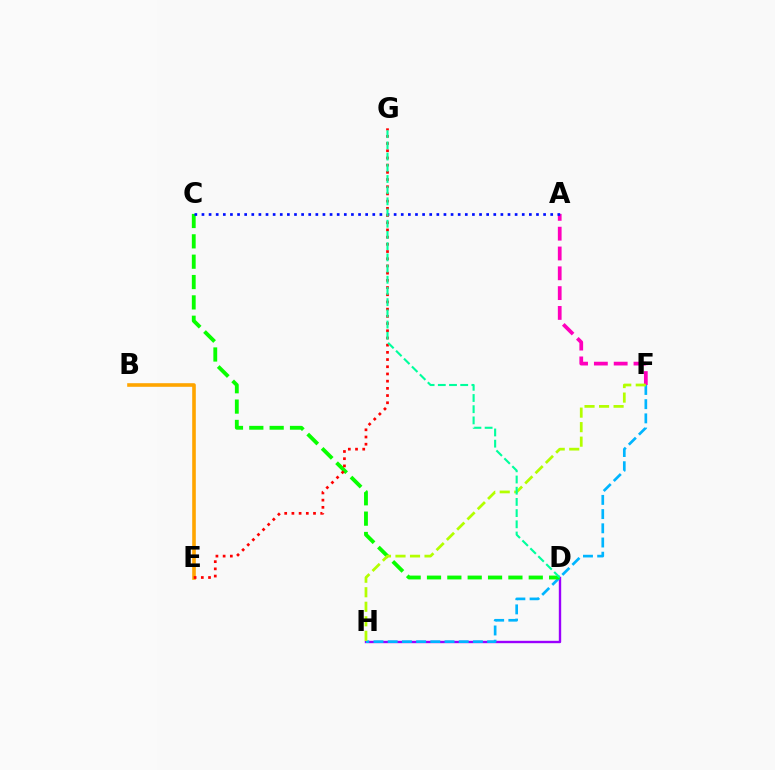{('D', 'H'): [{'color': '#9b00ff', 'line_style': 'solid', 'thickness': 1.72}], ('F', 'H'): [{'color': '#00b5ff', 'line_style': 'dashed', 'thickness': 1.93}, {'color': '#b3ff00', 'line_style': 'dashed', 'thickness': 1.97}], ('C', 'D'): [{'color': '#08ff00', 'line_style': 'dashed', 'thickness': 2.76}], ('A', 'F'): [{'color': '#ff00bd', 'line_style': 'dashed', 'thickness': 2.69}], ('B', 'E'): [{'color': '#ffa500', 'line_style': 'solid', 'thickness': 2.59}], ('A', 'C'): [{'color': '#0010ff', 'line_style': 'dotted', 'thickness': 1.93}], ('E', 'G'): [{'color': '#ff0000', 'line_style': 'dotted', 'thickness': 1.96}], ('D', 'G'): [{'color': '#00ff9d', 'line_style': 'dashed', 'thickness': 1.52}]}